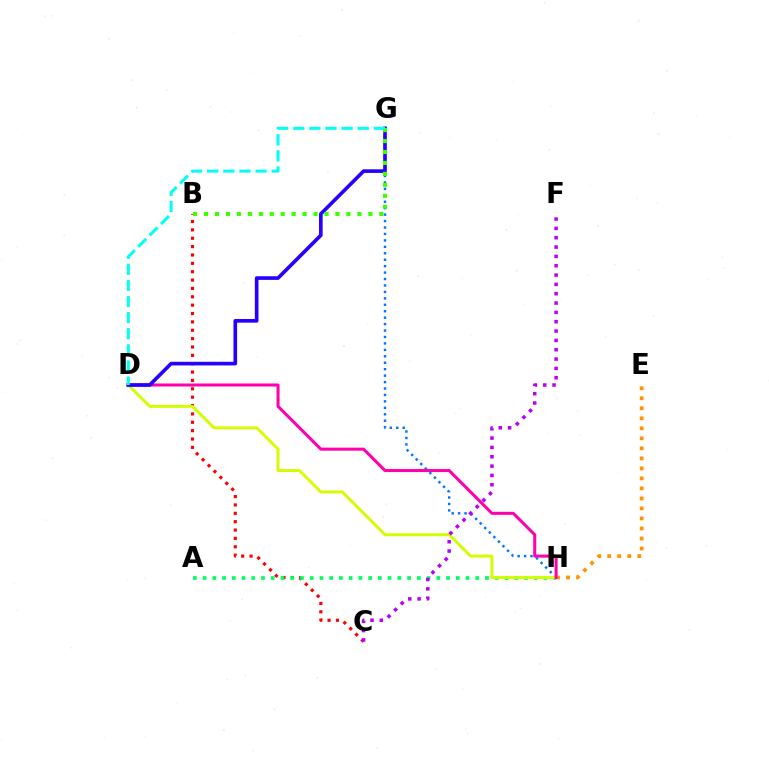{('B', 'C'): [{'color': '#ff0000', 'line_style': 'dotted', 'thickness': 2.27}], ('A', 'H'): [{'color': '#00ff5c', 'line_style': 'dotted', 'thickness': 2.65}], ('G', 'H'): [{'color': '#0074ff', 'line_style': 'dotted', 'thickness': 1.75}], ('E', 'H'): [{'color': '#ff9400', 'line_style': 'dotted', 'thickness': 2.72}], ('D', 'H'): [{'color': '#d1ff00', 'line_style': 'solid', 'thickness': 2.12}, {'color': '#ff00ac', 'line_style': 'solid', 'thickness': 2.18}], ('D', 'G'): [{'color': '#2500ff', 'line_style': 'solid', 'thickness': 2.62}, {'color': '#00fff6', 'line_style': 'dashed', 'thickness': 2.19}], ('C', 'F'): [{'color': '#b900ff', 'line_style': 'dotted', 'thickness': 2.54}], ('B', 'G'): [{'color': '#3dff00', 'line_style': 'dotted', 'thickness': 2.98}]}